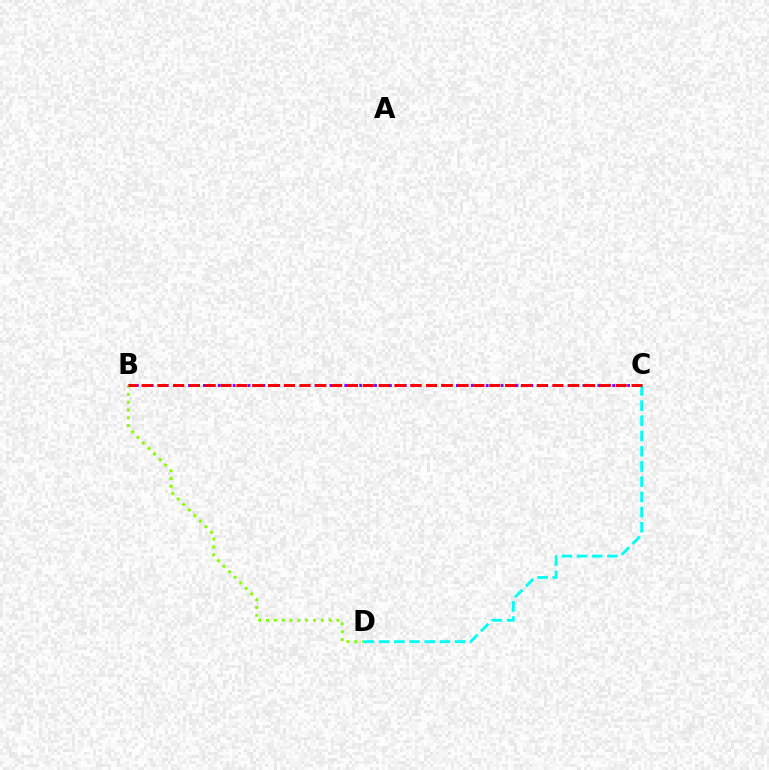{('B', 'C'): [{'color': '#7200ff', 'line_style': 'dotted', 'thickness': 2.02}, {'color': '#ff0000', 'line_style': 'dashed', 'thickness': 2.15}], ('C', 'D'): [{'color': '#00fff6', 'line_style': 'dashed', 'thickness': 2.06}], ('B', 'D'): [{'color': '#84ff00', 'line_style': 'dotted', 'thickness': 2.13}]}